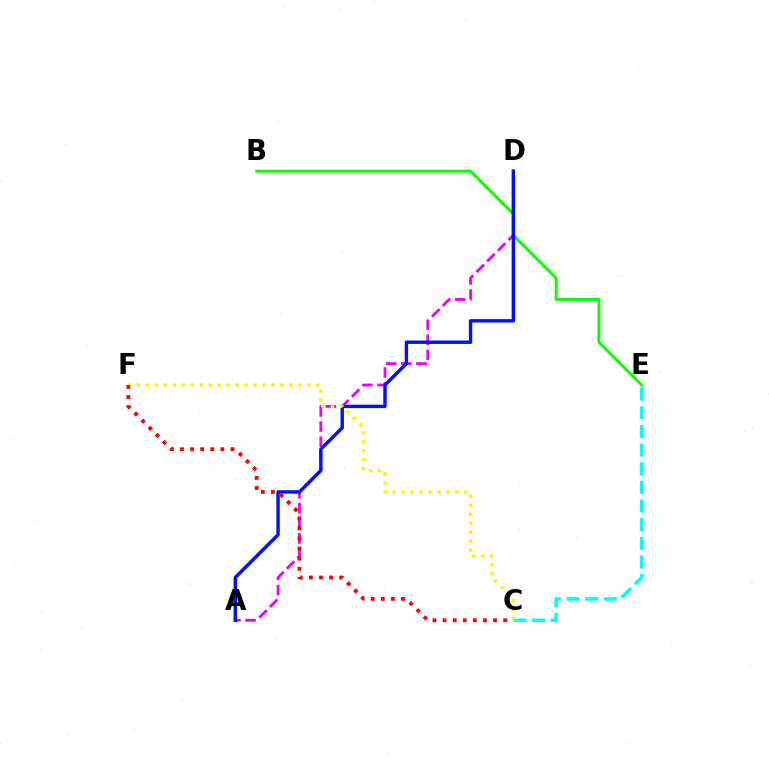{('B', 'E'): [{'color': '#08ff00', 'line_style': 'solid', 'thickness': 2.09}], ('C', 'E'): [{'color': '#00fff6', 'line_style': 'dashed', 'thickness': 2.53}], ('A', 'D'): [{'color': '#ee00ff', 'line_style': 'dashed', 'thickness': 2.05}, {'color': '#0010ff', 'line_style': 'solid', 'thickness': 2.45}], ('C', 'F'): [{'color': '#fcf500', 'line_style': 'dotted', 'thickness': 2.44}, {'color': '#ff0000', 'line_style': 'dotted', 'thickness': 2.74}]}